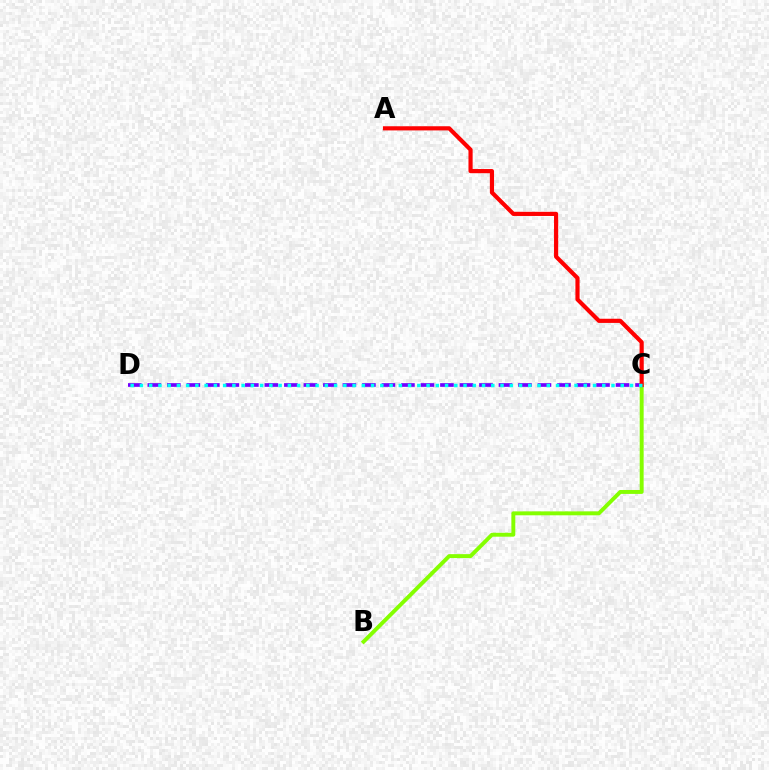{('C', 'D'): [{'color': '#7200ff', 'line_style': 'dashed', 'thickness': 2.65}, {'color': '#00fff6', 'line_style': 'dotted', 'thickness': 2.51}], ('B', 'C'): [{'color': '#84ff00', 'line_style': 'solid', 'thickness': 2.82}], ('A', 'C'): [{'color': '#ff0000', 'line_style': 'solid', 'thickness': 3.0}]}